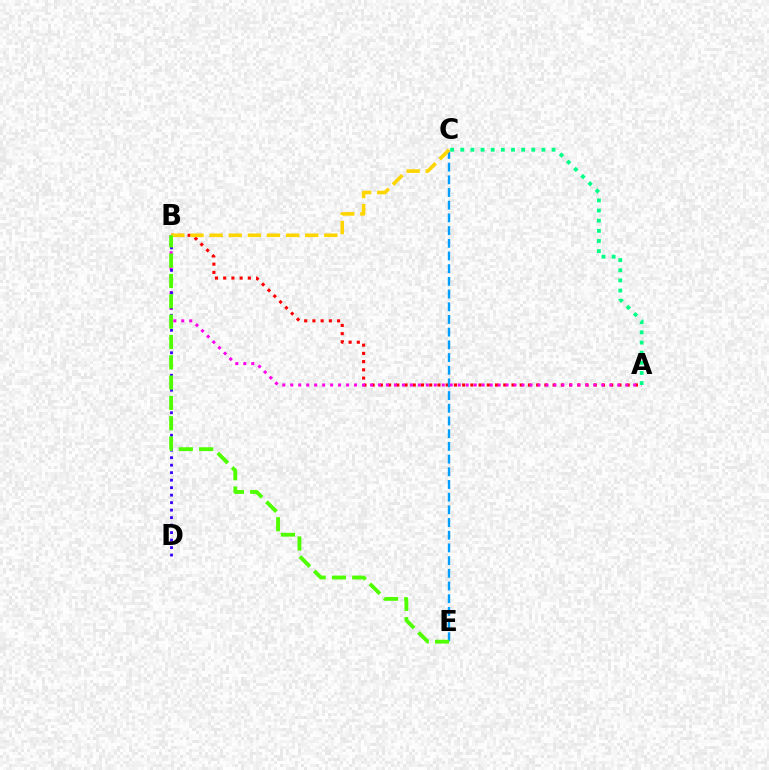{('A', 'B'): [{'color': '#ff0000', 'line_style': 'dotted', 'thickness': 2.24}, {'color': '#ff00ed', 'line_style': 'dotted', 'thickness': 2.17}], ('C', 'E'): [{'color': '#009eff', 'line_style': 'dashed', 'thickness': 1.72}], ('B', 'D'): [{'color': '#3700ff', 'line_style': 'dotted', 'thickness': 2.04}], ('B', 'C'): [{'color': '#ffd500', 'line_style': 'dashed', 'thickness': 2.6}], ('B', 'E'): [{'color': '#4fff00', 'line_style': 'dashed', 'thickness': 2.76}], ('A', 'C'): [{'color': '#00ff86', 'line_style': 'dotted', 'thickness': 2.75}]}